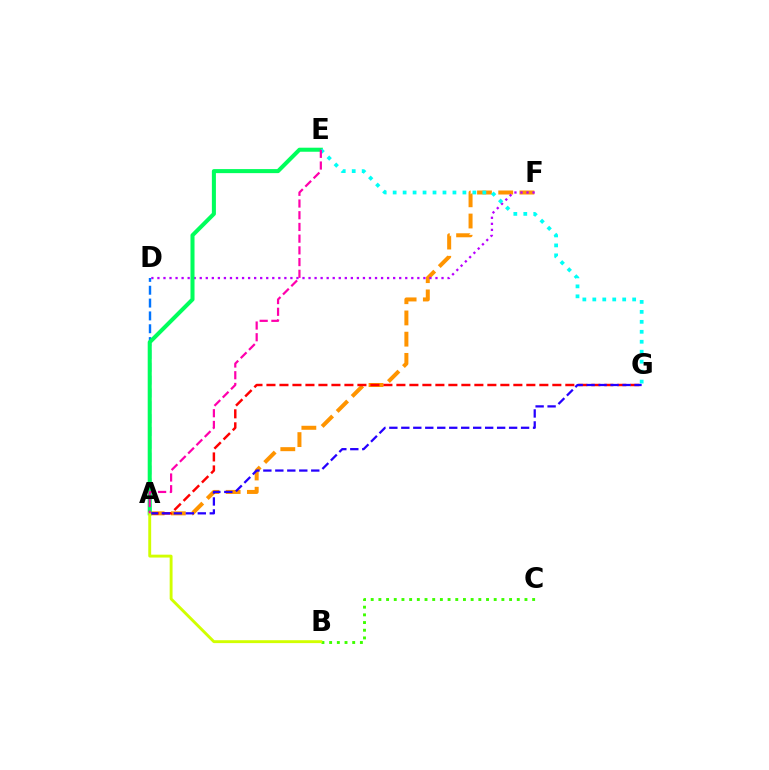{('B', 'C'): [{'color': '#3dff00', 'line_style': 'dotted', 'thickness': 2.09}], ('A', 'F'): [{'color': '#ff9400', 'line_style': 'dashed', 'thickness': 2.88}], ('D', 'F'): [{'color': '#b900ff', 'line_style': 'dotted', 'thickness': 1.64}], ('A', 'G'): [{'color': '#ff0000', 'line_style': 'dashed', 'thickness': 1.77}, {'color': '#2500ff', 'line_style': 'dashed', 'thickness': 1.63}], ('A', 'D'): [{'color': '#0074ff', 'line_style': 'dashed', 'thickness': 1.74}], ('A', 'E'): [{'color': '#00ff5c', 'line_style': 'solid', 'thickness': 2.91}, {'color': '#ff00ac', 'line_style': 'dashed', 'thickness': 1.59}], ('E', 'G'): [{'color': '#00fff6', 'line_style': 'dotted', 'thickness': 2.71}], ('A', 'B'): [{'color': '#d1ff00', 'line_style': 'solid', 'thickness': 2.08}]}